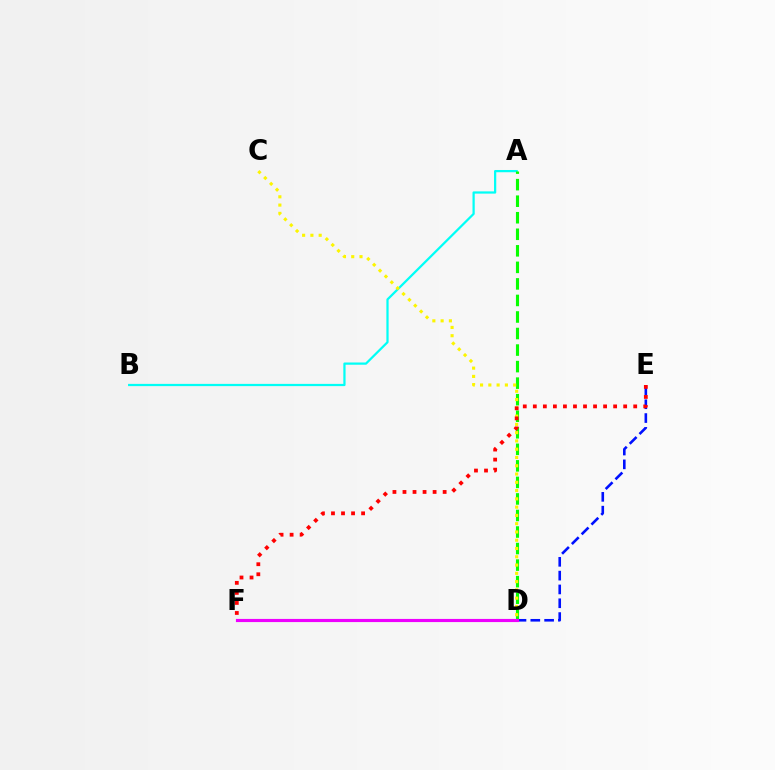{('A', 'B'): [{'color': '#00fff6', 'line_style': 'solid', 'thickness': 1.61}], ('D', 'E'): [{'color': '#0010ff', 'line_style': 'dashed', 'thickness': 1.88}], ('A', 'D'): [{'color': '#08ff00', 'line_style': 'dashed', 'thickness': 2.25}], ('C', 'D'): [{'color': '#fcf500', 'line_style': 'dotted', 'thickness': 2.25}], ('D', 'F'): [{'color': '#ee00ff', 'line_style': 'solid', 'thickness': 2.27}], ('E', 'F'): [{'color': '#ff0000', 'line_style': 'dotted', 'thickness': 2.73}]}